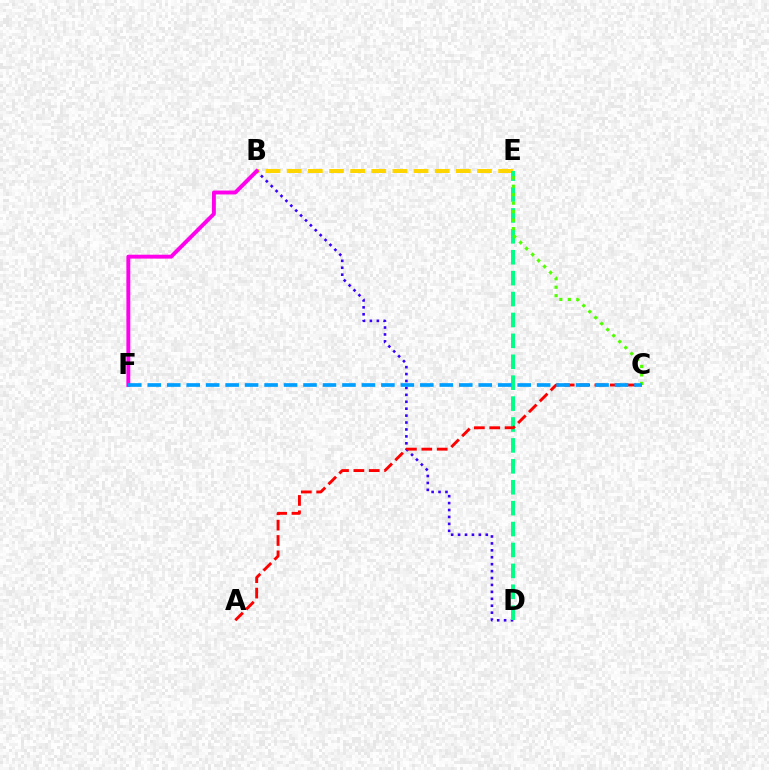{('B', 'D'): [{'color': '#3700ff', 'line_style': 'dotted', 'thickness': 1.88}], ('B', 'E'): [{'color': '#ffd500', 'line_style': 'dashed', 'thickness': 2.87}], ('B', 'F'): [{'color': '#ff00ed', 'line_style': 'solid', 'thickness': 2.81}], ('D', 'E'): [{'color': '#00ff86', 'line_style': 'dashed', 'thickness': 2.84}], ('A', 'C'): [{'color': '#ff0000', 'line_style': 'dashed', 'thickness': 2.09}], ('C', 'E'): [{'color': '#4fff00', 'line_style': 'dotted', 'thickness': 2.3}], ('C', 'F'): [{'color': '#009eff', 'line_style': 'dashed', 'thickness': 2.64}]}